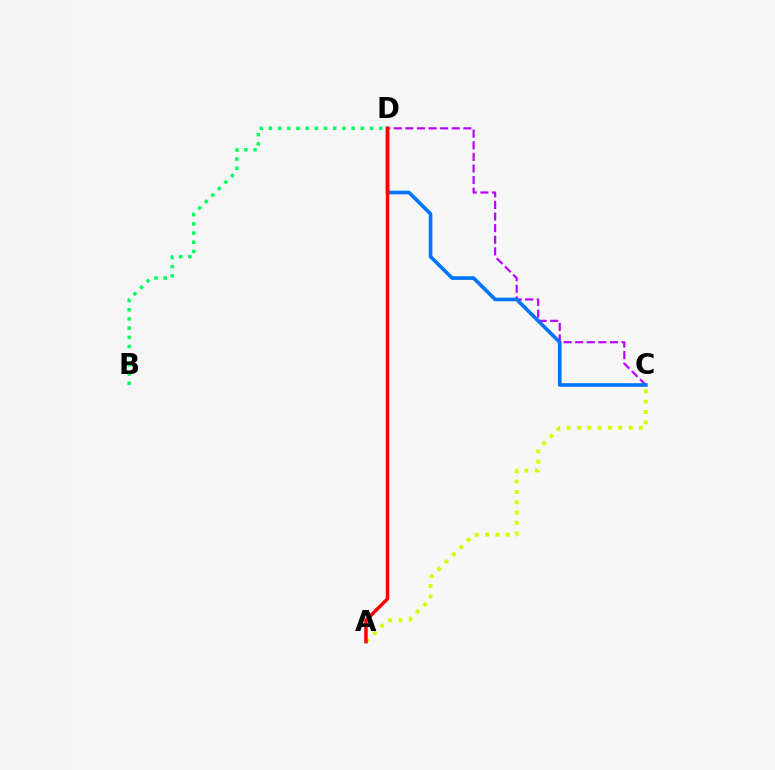{('A', 'C'): [{'color': '#d1ff00', 'line_style': 'dotted', 'thickness': 2.81}], ('C', 'D'): [{'color': '#b900ff', 'line_style': 'dashed', 'thickness': 1.58}, {'color': '#0074ff', 'line_style': 'solid', 'thickness': 2.61}], ('B', 'D'): [{'color': '#00ff5c', 'line_style': 'dotted', 'thickness': 2.5}], ('A', 'D'): [{'color': '#ff0000', 'line_style': 'solid', 'thickness': 2.49}]}